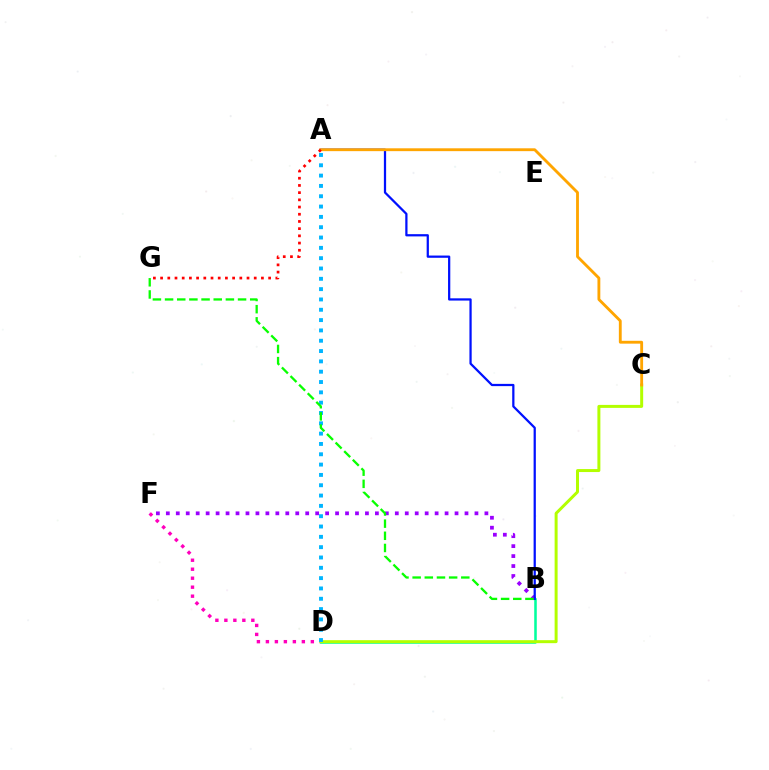{('D', 'F'): [{'color': '#ff00bd', 'line_style': 'dotted', 'thickness': 2.44}], ('B', 'D'): [{'color': '#00ff9d', 'line_style': 'solid', 'thickness': 1.83}], ('B', 'F'): [{'color': '#9b00ff', 'line_style': 'dotted', 'thickness': 2.7}], ('A', 'B'): [{'color': '#0010ff', 'line_style': 'solid', 'thickness': 1.62}], ('C', 'D'): [{'color': '#b3ff00', 'line_style': 'solid', 'thickness': 2.15}], ('A', 'D'): [{'color': '#00b5ff', 'line_style': 'dotted', 'thickness': 2.8}], ('B', 'G'): [{'color': '#08ff00', 'line_style': 'dashed', 'thickness': 1.65}], ('A', 'C'): [{'color': '#ffa500', 'line_style': 'solid', 'thickness': 2.05}], ('A', 'G'): [{'color': '#ff0000', 'line_style': 'dotted', 'thickness': 1.96}]}